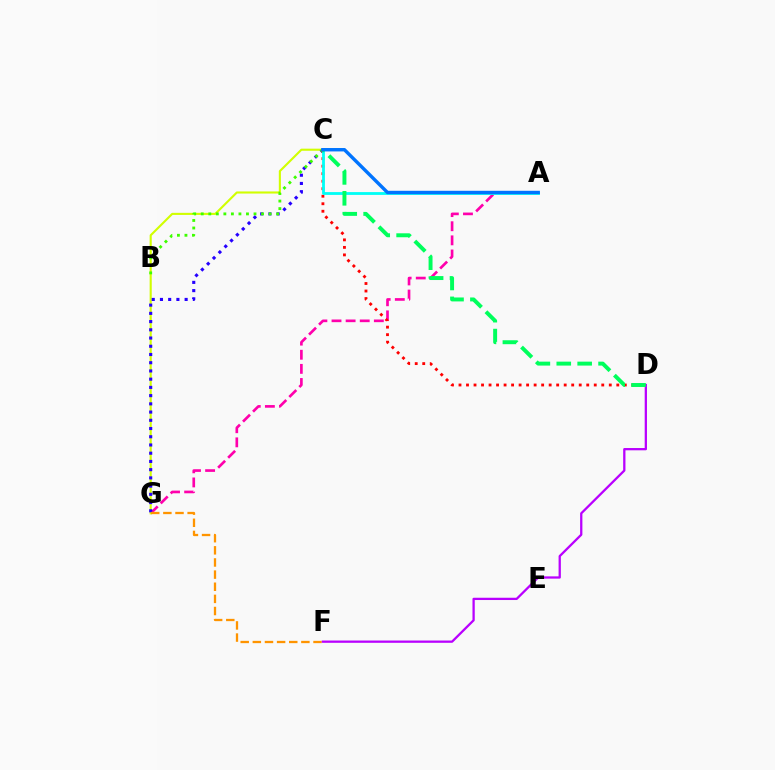{('A', 'G'): [{'color': '#ff00ac', 'line_style': 'dashed', 'thickness': 1.92}], ('C', 'G'): [{'color': '#d1ff00', 'line_style': 'solid', 'thickness': 1.52}, {'color': '#2500ff', 'line_style': 'dotted', 'thickness': 2.23}], ('F', 'G'): [{'color': '#ff9400', 'line_style': 'dashed', 'thickness': 1.65}], ('B', 'C'): [{'color': '#3dff00', 'line_style': 'dotted', 'thickness': 2.05}], ('C', 'D'): [{'color': '#ff0000', 'line_style': 'dotted', 'thickness': 2.04}, {'color': '#00ff5c', 'line_style': 'dashed', 'thickness': 2.84}], ('A', 'C'): [{'color': '#00fff6', 'line_style': 'solid', 'thickness': 2.03}, {'color': '#0074ff', 'line_style': 'solid', 'thickness': 2.46}], ('D', 'F'): [{'color': '#b900ff', 'line_style': 'solid', 'thickness': 1.64}]}